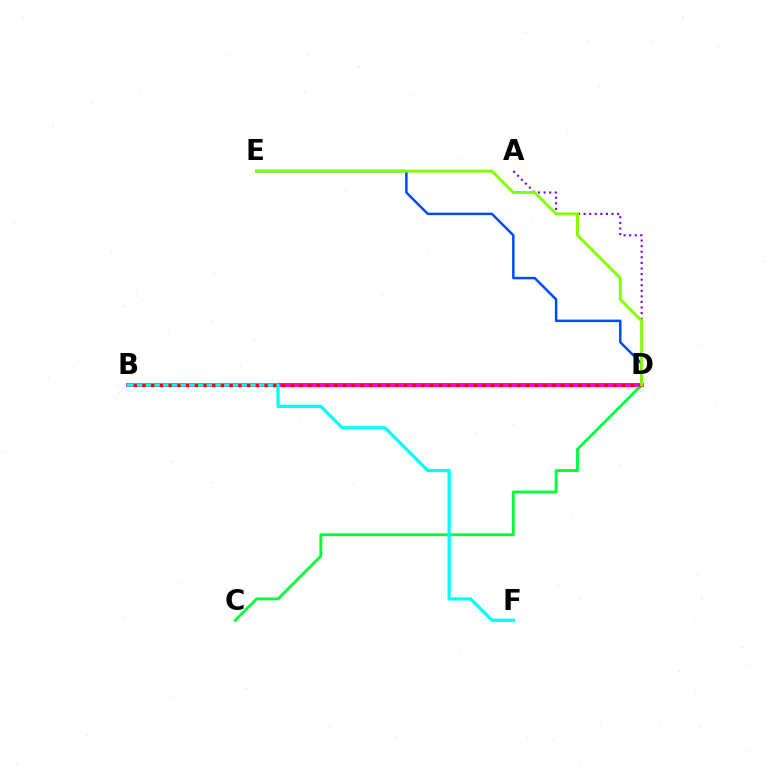{('A', 'D'): [{'color': '#7200ff', 'line_style': 'dotted', 'thickness': 1.52}], ('D', 'E'): [{'color': '#004bff', 'line_style': 'solid', 'thickness': 1.79}, {'color': '#84ff00', 'line_style': 'solid', 'thickness': 2.14}], ('B', 'D'): [{'color': '#ffbd00', 'line_style': 'dotted', 'thickness': 2.45}, {'color': '#ff00cf', 'line_style': 'solid', 'thickness': 2.84}, {'color': '#ff0000', 'line_style': 'dotted', 'thickness': 2.37}], ('C', 'D'): [{'color': '#00ff39', 'line_style': 'solid', 'thickness': 2.05}], ('B', 'F'): [{'color': '#00fff6', 'line_style': 'solid', 'thickness': 2.34}]}